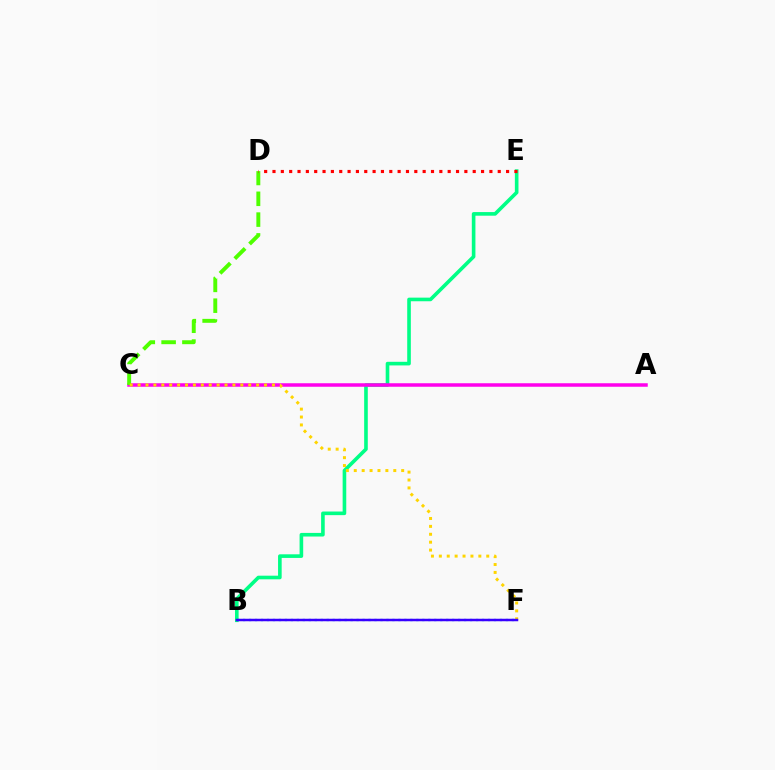{('B', 'E'): [{'color': '#00ff86', 'line_style': 'solid', 'thickness': 2.61}], ('A', 'C'): [{'color': '#ff00ed', 'line_style': 'solid', 'thickness': 2.53}], ('C', 'D'): [{'color': '#4fff00', 'line_style': 'dashed', 'thickness': 2.83}], ('C', 'F'): [{'color': '#ffd500', 'line_style': 'dotted', 'thickness': 2.15}], ('D', 'E'): [{'color': '#ff0000', 'line_style': 'dotted', 'thickness': 2.27}], ('B', 'F'): [{'color': '#009eff', 'line_style': 'dotted', 'thickness': 1.62}, {'color': '#3700ff', 'line_style': 'solid', 'thickness': 1.79}]}